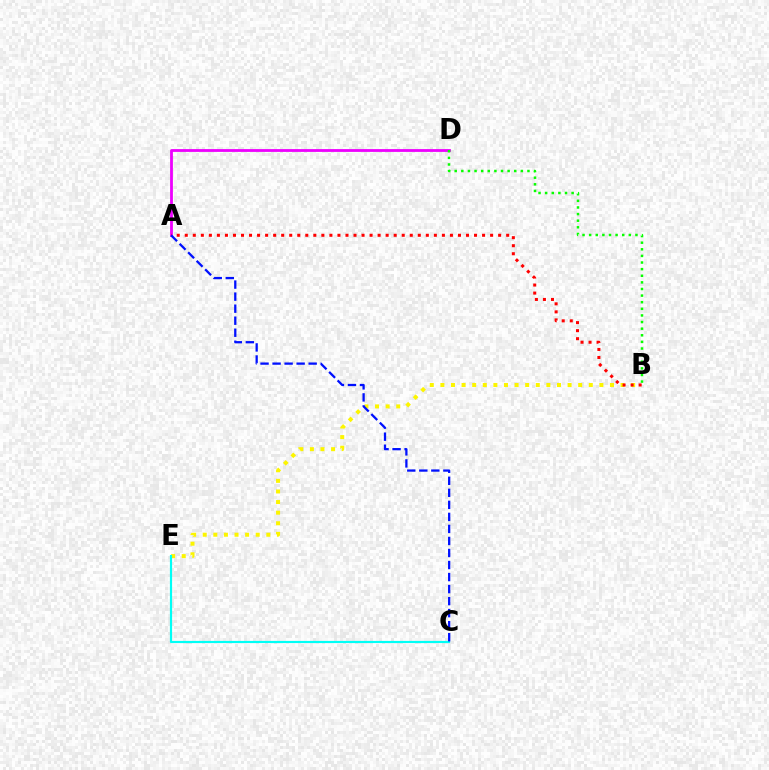{('A', 'D'): [{'color': '#ee00ff', 'line_style': 'solid', 'thickness': 2.02}], ('B', 'E'): [{'color': '#fcf500', 'line_style': 'dotted', 'thickness': 2.88}], ('C', 'E'): [{'color': '#00fff6', 'line_style': 'solid', 'thickness': 1.57}], ('A', 'B'): [{'color': '#ff0000', 'line_style': 'dotted', 'thickness': 2.18}], ('B', 'D'): [{'color': '#08ff00', 'line_style': 'dotted', 'thickness': 1.8}], ('A', 'C'): [{'color': '#0010ff', 'line_style': 'dashed', 'thickness': 1.63}]}